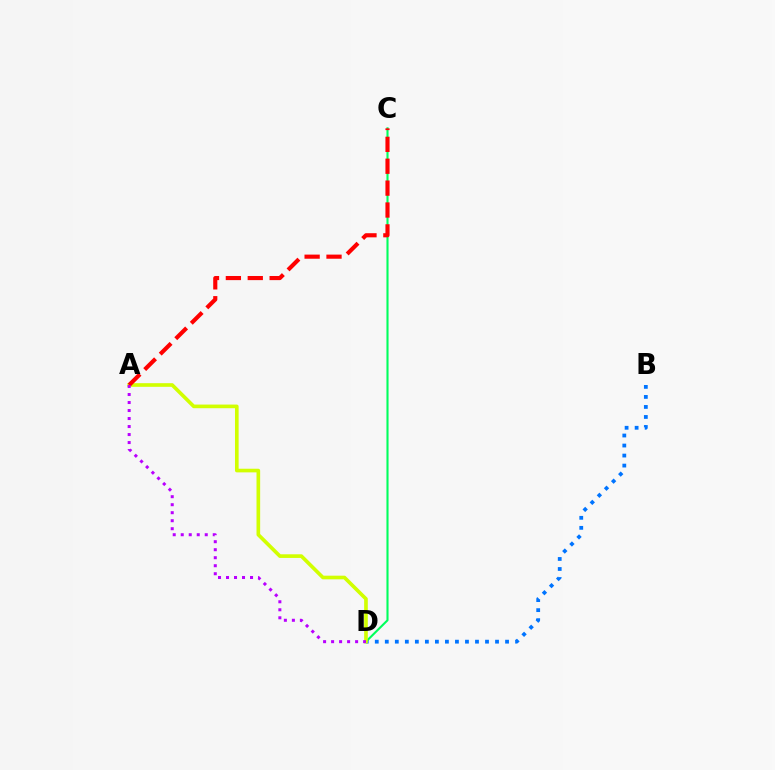{('B', 'D'): [{'color': '#0074ff', 'line_style': 'dotted', 'thickness': 2.72}], ('C', 'D'): [{'color': '#00ff5c', 'line_style': 'solid', 'thickness': 1.51}], ('A', 'D'): [{'color': '#d1ff00', 'line_style': 'solid', 'thickness': 2.62}, {'color': '#b900ff', 'line_style': 'dotted', 'thickness': 2.18}], ('A', 'C'): [{'color': '#ff0000', 'line_style': 'dashed', 'thickness': 2.97}]}